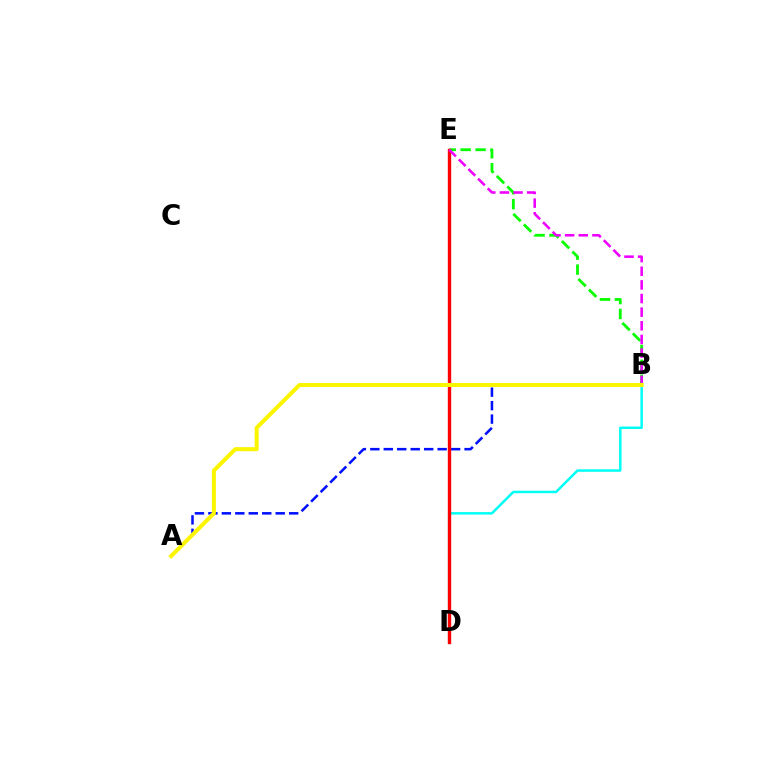{('B', 'D'): [{'color': '#00fff6', 'line_style': 'solid', 'thickness': 1.78}], ('B', 'E'): [{'color': '#08ff00', 'line_style': 'dashed', 'thickness': 2.03}, {'color': '#ee00ff', 'line_style': 'dashed', 'thickness': 1.85}], ('A', 'B'): [{'color': '#0010ff', 'line_style': 'dashed', 'thickness': 1.83}, {'color': '#fcf500', 'line_style': 'solid', 'thickness': 2.9}], ('D', 'E'): [{'color': '#ff0000', 'line_style': 'solid', 'thickness': 2.42}]}